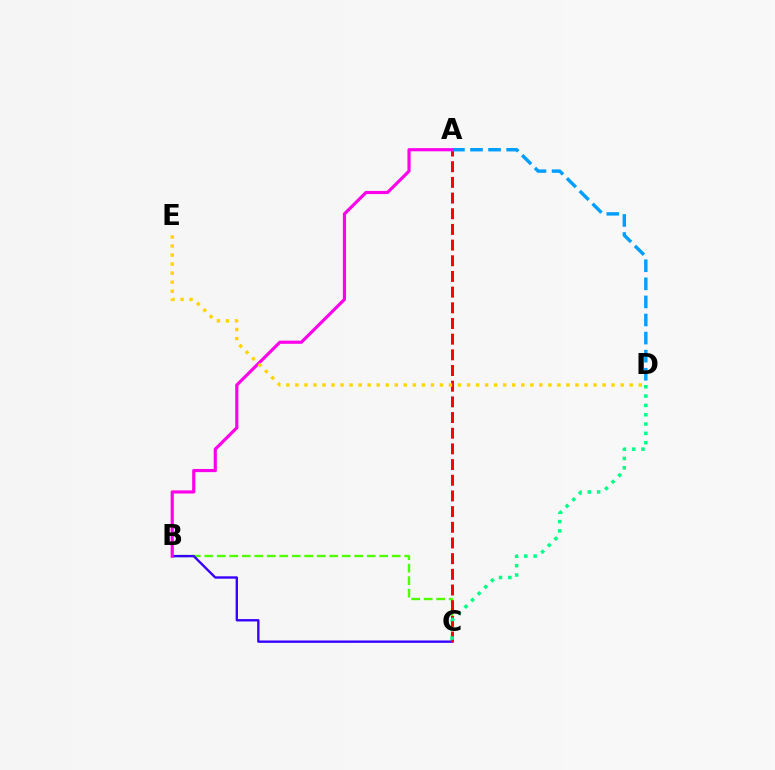{('B', 'C'): [{'color': '#4fff00', 'line_style': 'dashed', 'thickness': 1.7}, {'color': '#3700ff', 'line_style': 'solid', 'thickness': 1.7}], ('A', 'C'): [{'color': '#ff0000', 'line_style': 'dashed', 'thickness': 2.13}], ('C', 'D'): [{'color': '#00ff86', 'line_style': 'dotted', 'thickness': 2.53}], ('A', 'D'): [{'color': '#009eff', 'line_style': 'dashed', 'thickness': 2.46}], ('A', 'B'): [{'color': '#ff00ed', 'line_style': 'solid', 'thickness': 2.28}], ('D', 'E'): [{'color': '#ffd500', 'line_style': 'dotted', 'thickness': 2.46}]}